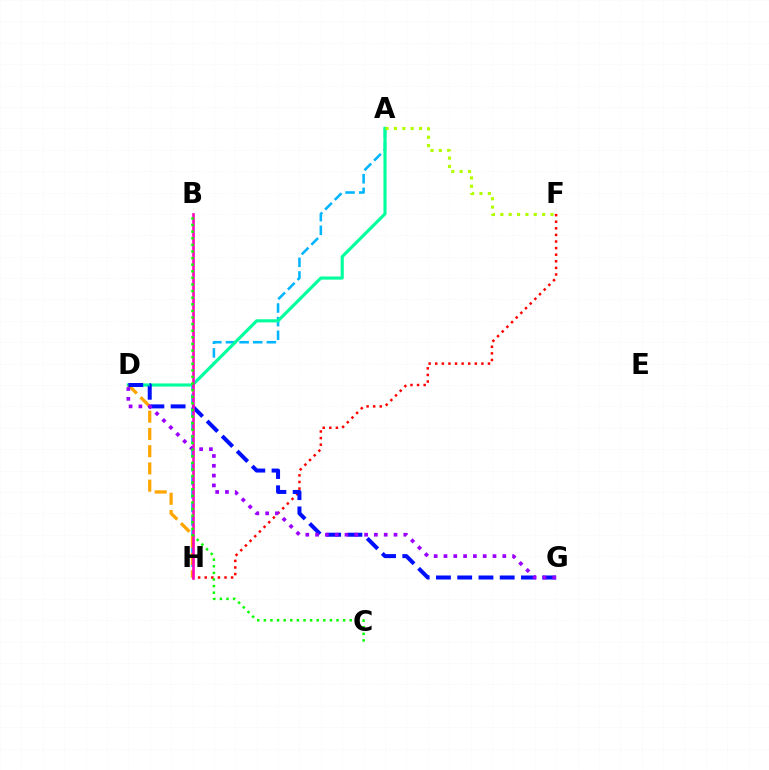{('A', 'H'): [{'color': '#00b5ff', 'line_style': 'dashed', 'thickness': 1.85}], ('A', 'D'): [{'color': '#00ff9d', 'line_style': 'solid', 'thickness': 2.25}], ('F', 'H'): [{'color': '#ff0000', 'line_style': 'dotted', 'thickness': 1.79}], ('D', 'H'): [{'color': '#ffa500', 'line_style': 'dashed', 'thickness': 2.34}], ('D', 'G'): [{'color': '#0010ff', 'line_style': 'dashed', 'thickness': 2.89}, {'color': '#9b00ff', 'line_style': 'dotted', 'thickness': 2.66}], ('A', 'F'): [{'color': '#b3ff00', 'line_style': 'dotted', 'thickness': 2.27}], ('B', 'H'): [{'color': '#ff00bd', 'line_style': 'solid', 'thickness': 1.88}], ('B', 'C'): [{'color': '#08ff00', 'line_style': 'dotted', 'thickness': 1.79}]}